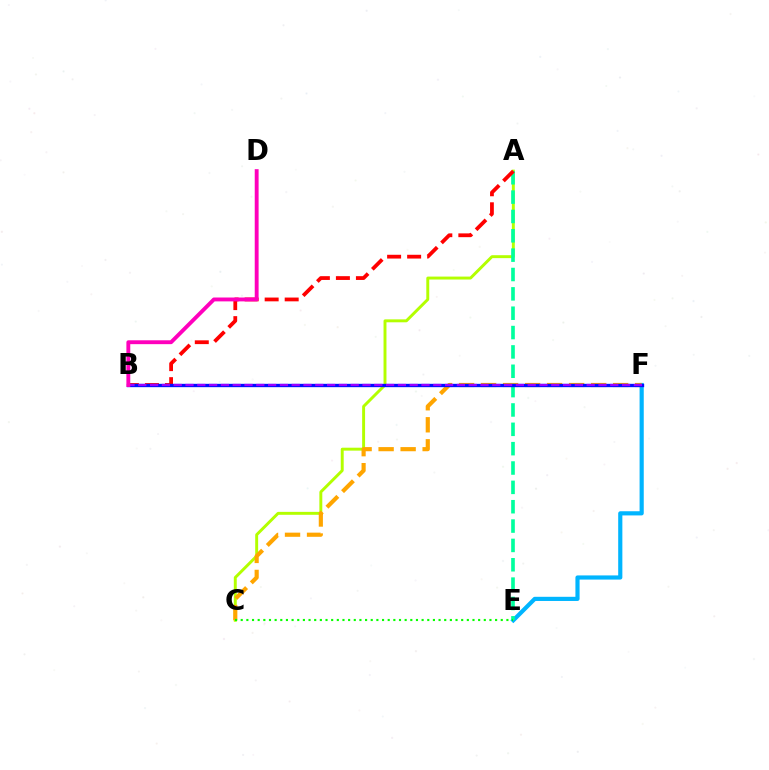{('E', 'F'): [{'color': '#00b5ff', 'line_style': 'solid', 'thickness': 3.0}], ('A', 'C'): [{'color': '#b3ff00', 'line_style': 'solid', 'thickness': 2.11}], ('C', 'F'): [{'color': '#ffa500', 'line_style': 'dashed', 'thickness': 2.99}], ('A', 'E'): [{'color': '#00ff9d', 'line_style': 'dashed', 'thickness': 2.63}], ('A', 'B'): [{'color': '#ff0000', 'line_style': 'dashed', 'thickness': 2.72}], ('B', 'F'): [{'color': '#0010ff', 'line_style': 'solid', 'thickness': 2.4}, {'color': '#9b00ff', 'line_style': 'dashed', 'thickness': 1.6}], ('C', 'E'): [{'color': '#08ff00', 'line_style': 'dotted', 'thickness': 1.54}], ('B', 'D'): [{'color': '#ff00bd', 'line_style': 'solid', 'thickness': 2.79}]}